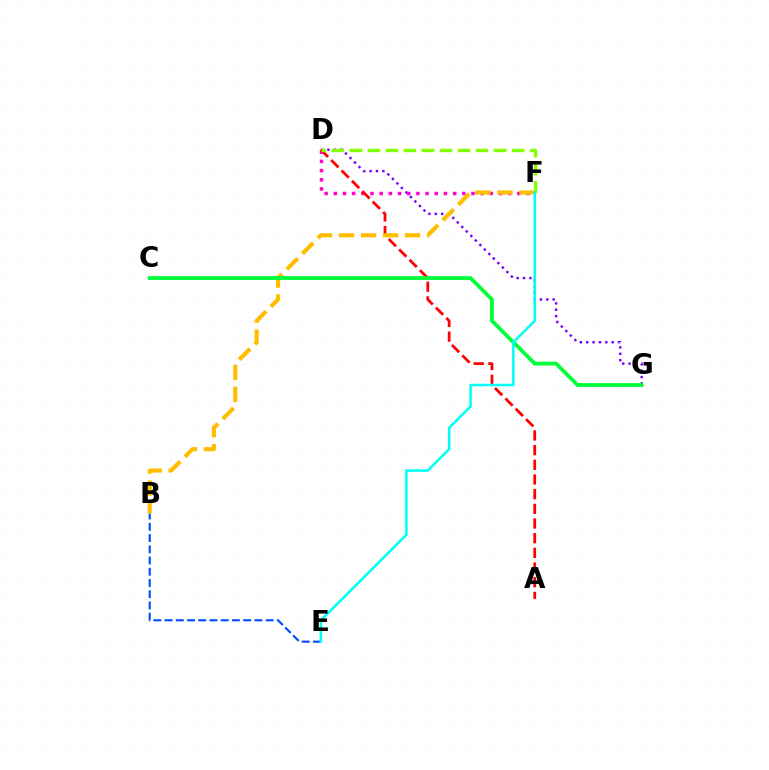{('B', 'E'): [{'color': '#004bff', 'line_style': 'dashed', 'thickness': 1.53}], ('D', 'G'): [{'color': '#7200ff', 'line_style': 'dotted', 'thickness': 1.73}], ('D', 'F'): [{'color': '#ff00cf', 'line_style': 'dotted', 'thickness': 2.49}, {'color': '#84ff00', 'line_style': 'dashed', 'thickness': 2.45}], ('A', 'D'): [{'color': '#ff0000', 'line_style': 'dashed', 'thickness': 1.99}], ('B', 'F'): [{'color': '#ffbd00', 'line_style': 'dashed', 'thickness': 2.99}], ('C', 'G'): [{'color': '#00ff39', 'line_style': 'solid', 'thickness': 2.72}], ('E', 'F'): [{'color': '#00fff6', 'line_style': 'solid', 'thickness': 1.81}]}